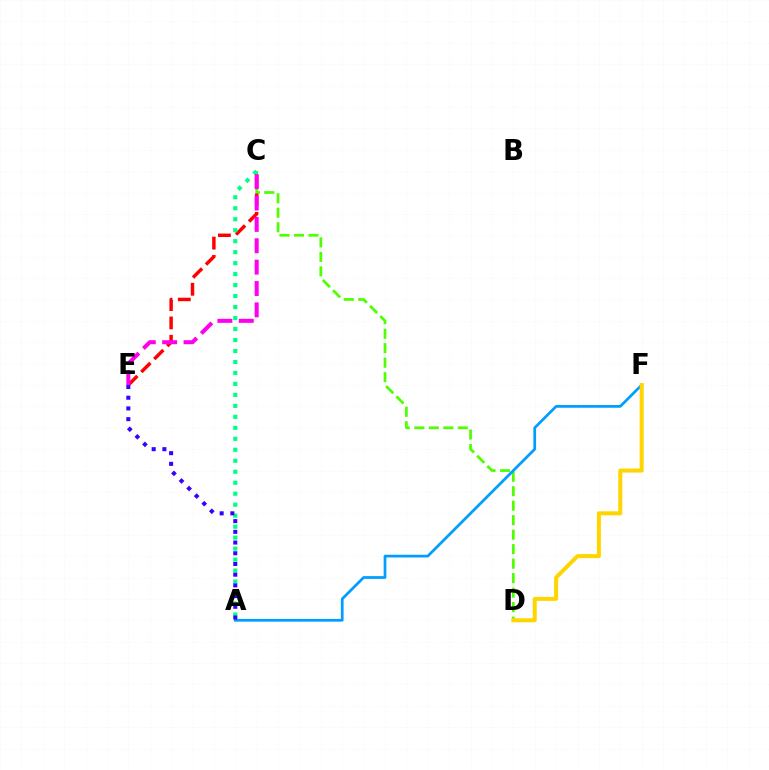{('C', 'D'): [{'color': '#4fff00', 'line_style': 'dashed', 'thickness': 1.97}], ('C', 'E'): [{'color': '#ff0000', 'line_style': 'dashed', 'thickness': 2.49}, {'color': '#ff00ed', 'line_style': 'dashed', 'thickness': 2.9}], ('A', 'F'): [{'color': '#009eff', 'line_style': 'solid', 'thickness': 1.97}], ('A', 'C'): [{'color': '#00ff86', 'line_style': 'dotted', 'thickness': 2.98}], ('D', 'F'): [{'color': '#ffd500', 'line_style': 'solid', 'thickness': 2.88}], ('A', 'E'): [{'color': '#3700ff', 'line_style': 'dotted', 'thickness': 2.91}]}